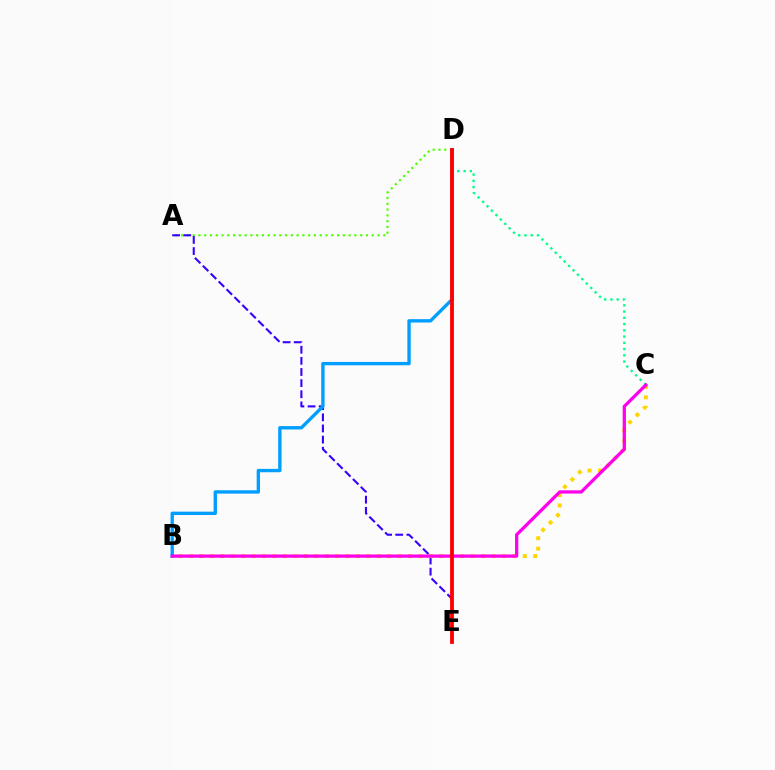{('A', 'D'): [{'color': '#4fff00', 'line_style': 'dotted', 'thickness': 1.57}], ('A', 'E'): [{'color': '#3700ff', 'line_style': 'dashed', 'thickness': 1.51}], ('C', 'D'): [{'color': '#00ff86', 'line_style': 'dotted', 'thickness': 1.7}], ('B', 'C'): [{'color': '#ffd500', 'line_style': 'dotted', 'thickness': 2.83}, {'color': '#ff00ed', 'line_style': 'solid', 'thickness': 2.35}], ('B', 'D'): [{'color': '#009eff', 'line_style': 'solid', 'thickness': 2.42}], ('D', 'E'): [{'color': '#ff0000', 'line_style': 'solid', 'thickness': 2.74}]}